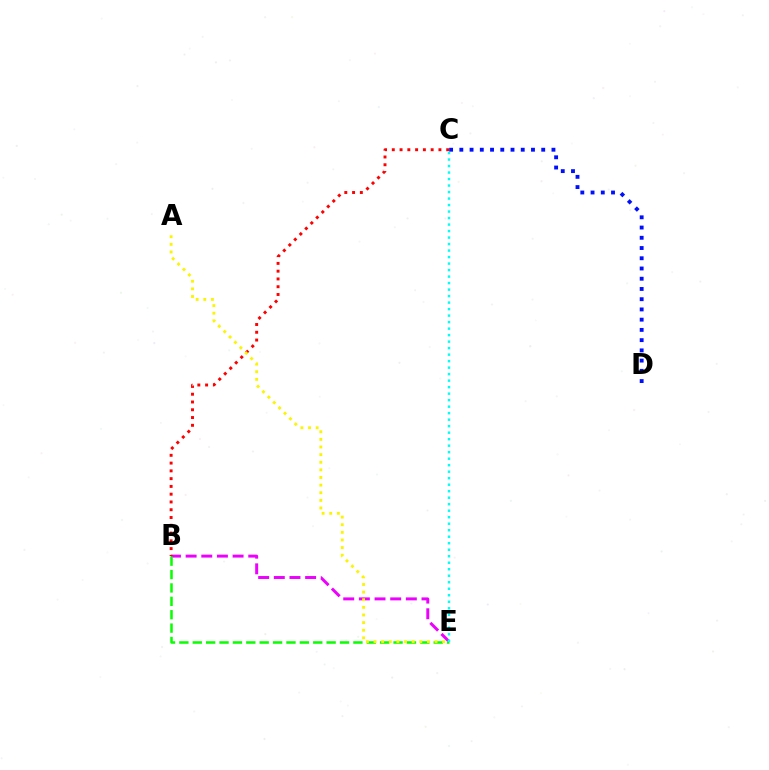{('B', 'E'): [{'color': '#ee00ff', 'line_style': 'dashed', 'thickness': 2.13}, {'color': '#08ff00', 'line_style': 'dashed', 'thickness': 1.82}], ('C', 'D'): [{'color': '#0010ff', 'line_style': 'dotted', 'thickness': 2.78}], ('B', 'C'): [{'color': '#ff0000', 'line_style': 'dotted', 'thickness': 2.11}], ('A', 'E'): [{'color': '#fcf500', 'line_style': 'dotted', 'thickness': 2.07}], ('C', 'E'): [{'color': '#00fff6', 'line_style': 'dotted', 'thickness': 1.77}]}